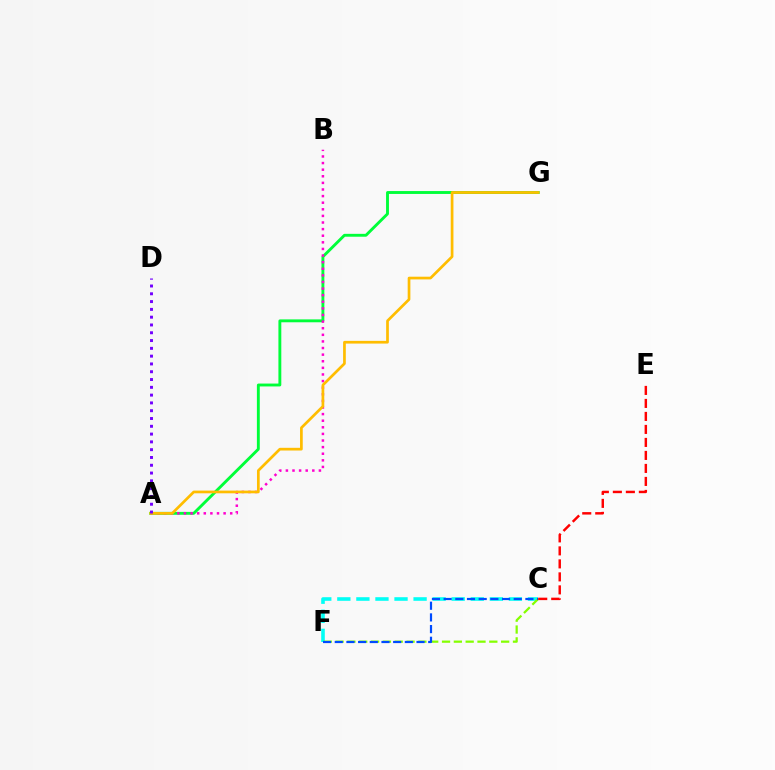{('C', 'F'): [{'color': '#00fff6', 'line_style': 'dashed', 'thickness': 2.59}, {'color': '#84ff00', 'line_style': 'dashed', 'thickness': 1.61}, {'color': '#004bff', 'line_style': 'dashed', 'thickness': 1.59}], ('A', 'G'): [{'color': '#00ff39', 'line_style': 'solid', 'thickness': 2.08}, {'color': '#ffbd00', 'line_style': 'solid', 'thickness': 1.95}], ('A', 'B'): [{'color': '#ff00cf', 'line_style': 'dotted', 'thickness': 1.79}], ('A', 'D'): [{'color': '#7200ff', 'line_style': 'dotted', 'thickness': 2.12}], ('C', 'E'): [{'color': '#ff0000', 'line_style': 'dashed', 'thickness': 1.77}]}